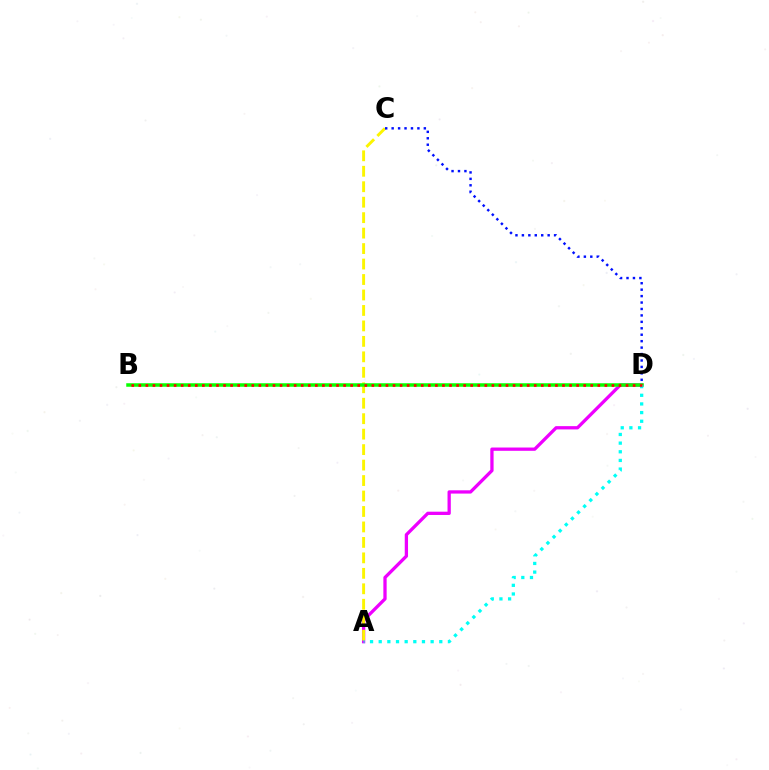{('A', 'D'): [{'color': '#ee00ff', 'line_style': 'solid', 'thickness': 2.36}, {'color': '#00fff6', 'line_style': 'dotted', 'thickness': 2.35}], ('A', 'C'): [{'color': '#fcf500', 'line_style': 'dashed', 'thickness': 2.1}], ('B', 'D'): [{'color': '#08ff00', 'line_style': 'solid', 'thickness': 2.53}, {'color': '#ff0000', 'line_style': 'dotted', 'thickness': 1.92}], ('C', 'D'): [{'color': '#0010ff', 'line_style': 'dotted', 'thickness': 1.75}]}